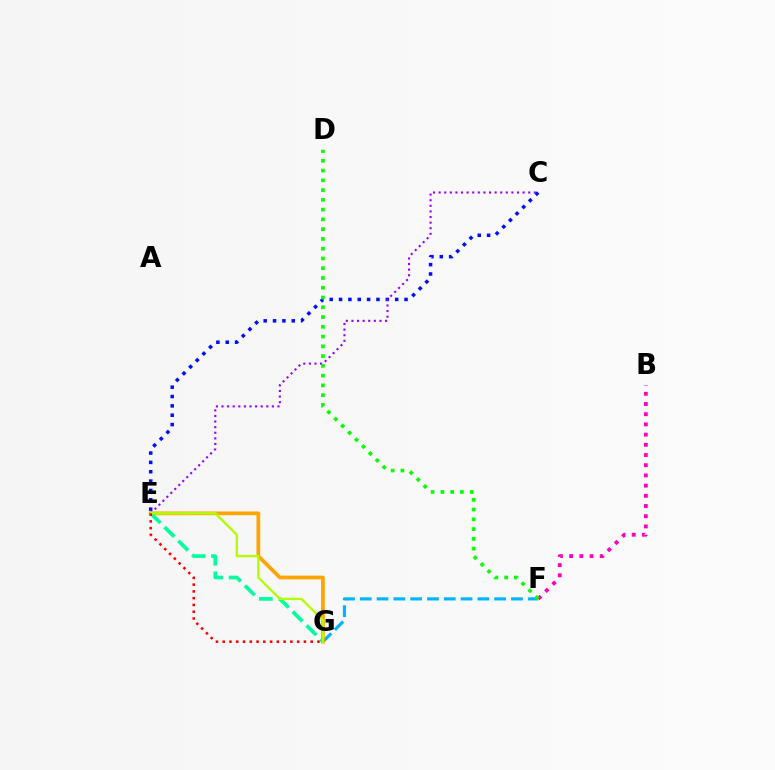{('F', 'G'): [{'color': '#00b5ff', 'line_style': 'dashed', 'thickness': 2.28}], ('C', 'E'): [{'color': '#0010ff', 'line_style': 'dotted', 'thickness': 2.54}, {'color': '#9b00ff', 'line_style': 'dotted', 'thickness': 1.52}], ('E', 'G'): [{'color': '#ffa500', 'line_style': 'solid', 'thickness': 2.7}, {'color': '#00ff9d', 'line_style': 'dashed', 'thickness': 2.65}, {'color': '#b3ff00', 'line_style': 'solid', 'thickness': 1.68}, {'color': '#ff0000', 'line_style': 'dotted', 'thickness': 1.84}], ('B', 'F'): [{'color': '#ff00bd', 'line_style': 'dotted', 'thickness': 2.77}], ('D', 'F'): [{'color': '#08ff00', 'line_style': 'dotted', 'thickness': 2.65}]}